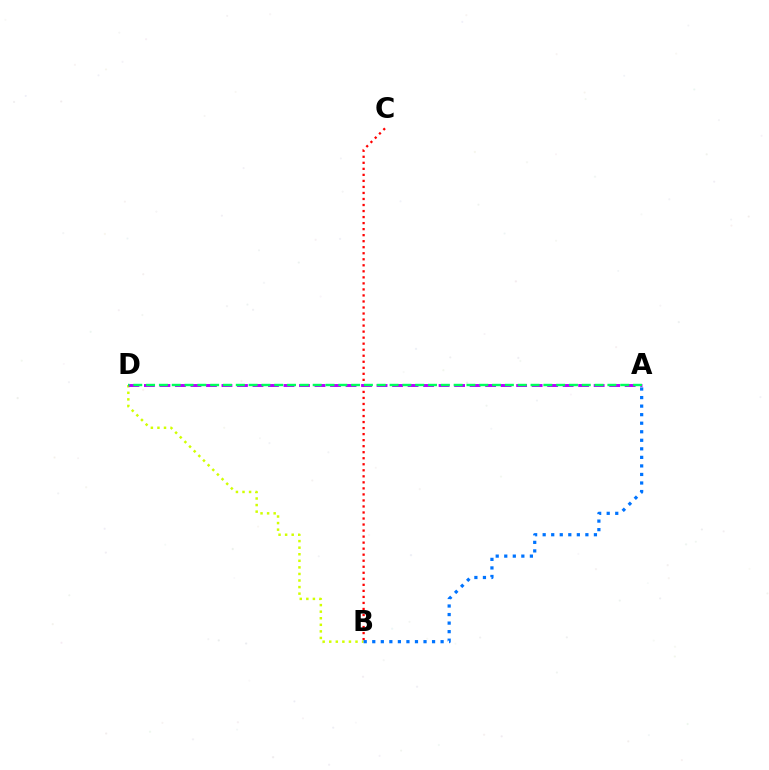{('B', 'C'): [{'color': '#ff0000', 'line_style': 'dotted', 'thickness': 1.64}], ('B', 'D'): [{'color': '#d1ff00', 'line_style': 'dotted', 'thickness': 1.78}], ('A', 'D'): [{'color': '#b900ff', 'line_style': 'dashed', 'thickness': 2.11}, {'color': '#00ff5c', 'line_style': 'dashed', 'thickness': 1.74}], ('A', 'B'): [{'color': '#0074ff', 'line_style': 'dotted', 'thickness': 2.32}]}